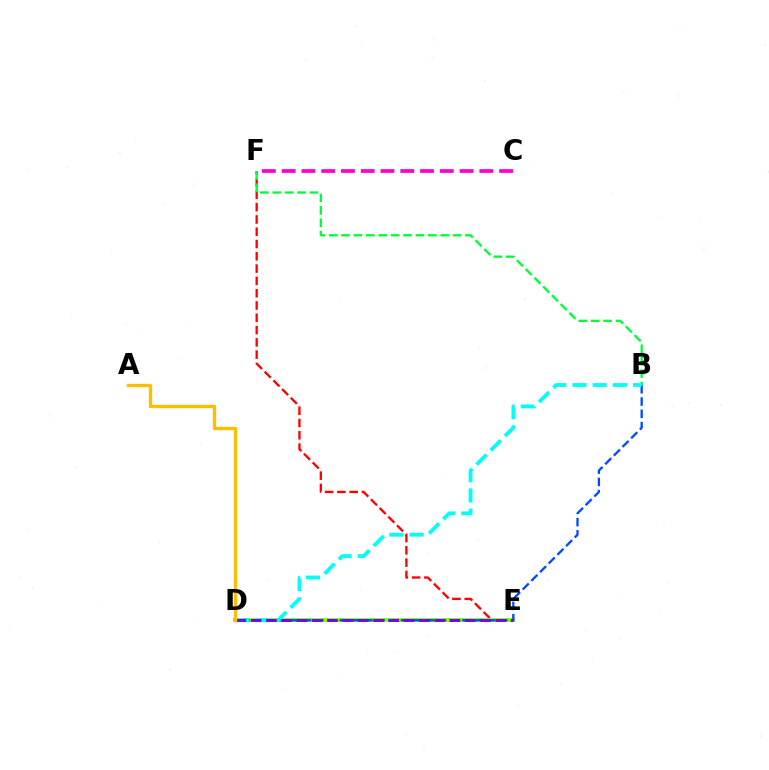{('E', 'F'): [{'color': '#ff0000', 'line_style': 'dashed', 'thickness': 1.67}], ('D', 'E'): [{'color': '#84ff00', 'line_style': 'solid', 'thickness': 2.85}, {'color': '#7200ff', 'line_style': 'dashed', 'thickness': 2.08}], ('B', 'F'): [{'color': '#00ff39', 'line_style': 'dashed', 'thickness': 1.68}], ('B', 'D'): [{'color': '#004bff', 'line_style': 'dashed', 'thickness': 1.67}, {'color': '#00fff6', 'line_style': 'dashed', 'thickness': 2.74}], ('C', 'F'): [{'color': '#ff00cf', 'line_style': 'dashed', 'thickness': 2.69}], ('A', 'D'): [{'color': '#ffbd00', 'line_style': 'solid', 'thickness': 2.42}]}